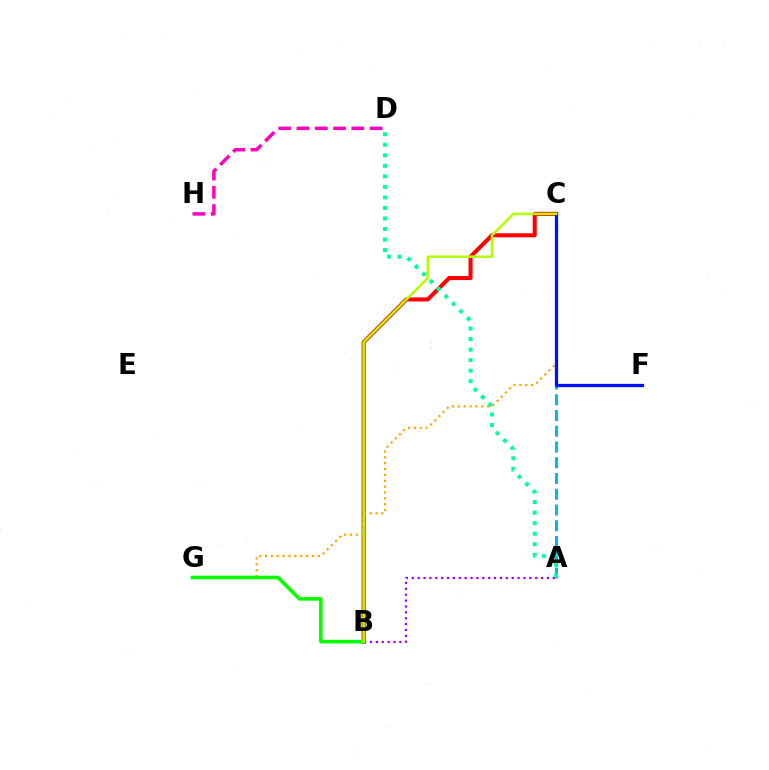{('D', 'H'): [{'color': '#ff00bd', 'line_style': 'dashed', 'thickness': 2.48}], ('A', 'B'): [{'color': '#9b00ff', 'line_style': 'dotted', 'thickness': 1.6}], ('B', 'C'): [{'color': '#ff0000', 'line_style': 'solid', 'thickness': 2.91}, {'color': '#b3ff00', 'line_style': 'solid', 'thickness': 1.79}], ('C', 'G'): [{'color': '#ffa500', 'line_style': 'dotted', 'thickness': 1.59}], ('A', 'C'): [{'color': '#00b5ff', 'line_style': 'dashed', 'thickness': 2.14}], ('C', 'F'): [{'color': '#0010ff', 'line_style': 'solid', 'thickness': 2.35}], ('B', 'G'): [{'color': '#08ff00', 'line_style': 'solid', 'thickness': 2.59}], ('A', 'D'): [{'color': '#00ff9d', 'line_style': 'dotted', 'thickness': 2.86}]}